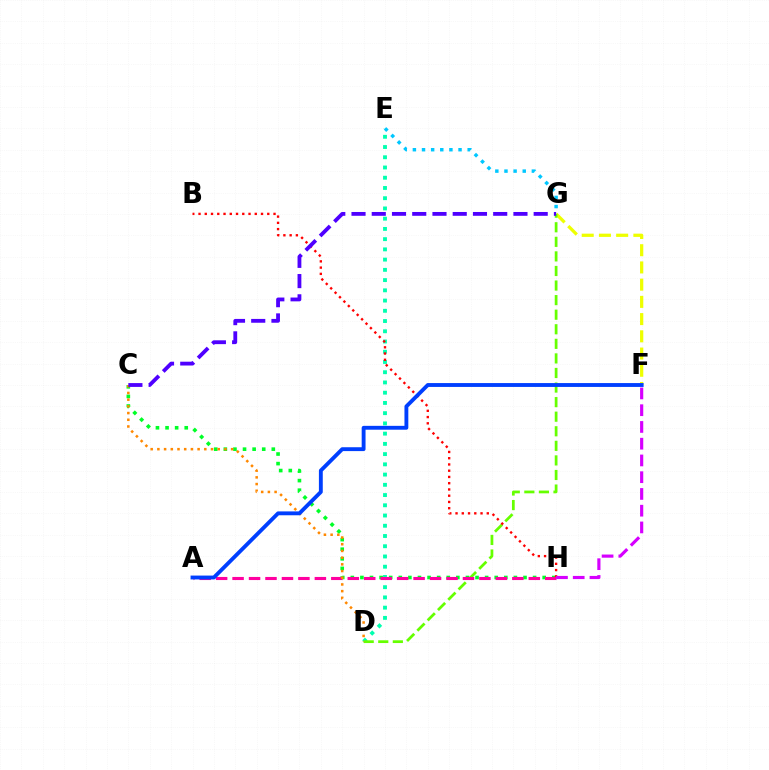{('C', 'H'): [{'color': '#00ff27', 'line_style': 'dotted', 'thickness': 2.61}], ('D', 'E'): [{'color': '#00ffaf', 'line_style': 'dotted', 'thickness': 2.78}], ('F', 'G'): [{'color': '#eeff00', 'line_style': 'dashed', 'thickness': 2.34}], ('E', 'G'): [{'color': '#00c7ff', 'line_style': 'dotted', 'thickness': 2.48}], ('D', 'G'): [{'color': '#66ff00', 'line_style': 'dashed', 'thickness': 1.98}], ('B', 'H'): [{'color': '#ff0000', 'line_style': 'dotted', 'thickness': 1.7}], ('A', 'H'): [{'color': '#ff00a0', 'line_style': 'dashed', 'thickness': 2.24}], ('C', 'D'): [{'color': '#ff8800', 'line_style': 'dotted', 'thickness': 1.82}], ('A', 'F'): [{'color': '#003fff', 'line_style': 'solid', 'thickness': 2.78}], ('F', 'H'): [{'color': '#d600ff', 'line_style': 'dashed', 'thickness': 2.28}], ('C', 'G'): [{'color': '#4f00ff', 'line_style': 'dashed', 'thickness': 2.75}]}